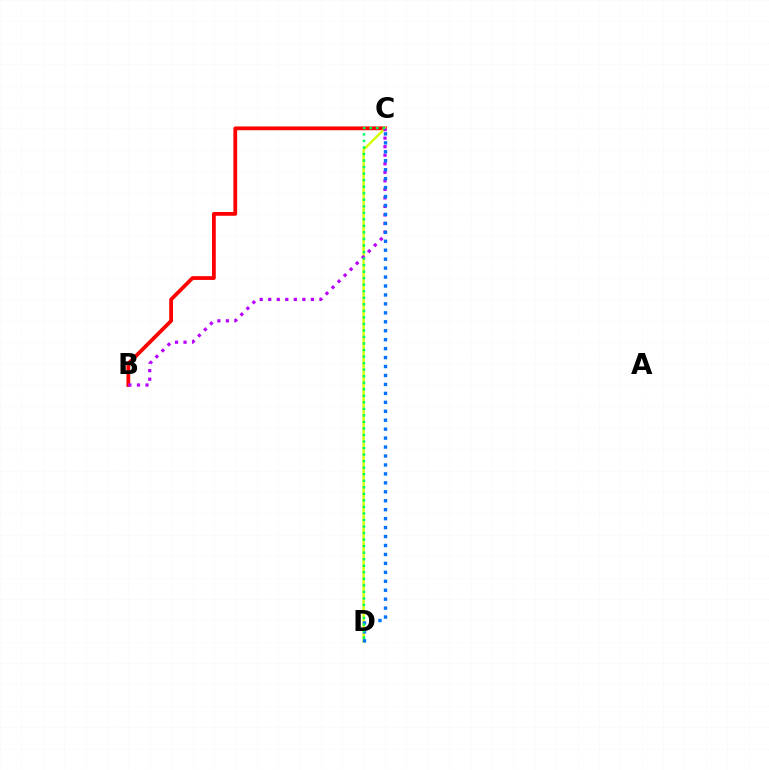{('B', 'C'): [{'color': '#ff0000', 'line_style': 'solid', 'thickness': 2.71}, {'color': '#b900ff', 'line_style': 'dotted', 'thickness': 2.32}], ('C', 'D'): [{'color': '#d1ff00', 'line_style': 'solid', 'thickness': 1.71}, {'color': '#0074ff', 'line_style': 'dotted', 'thickness': 2.43}, {'color': '#00ff5c', 'line_style': 'dotted', 'thickness': 1.78}]}